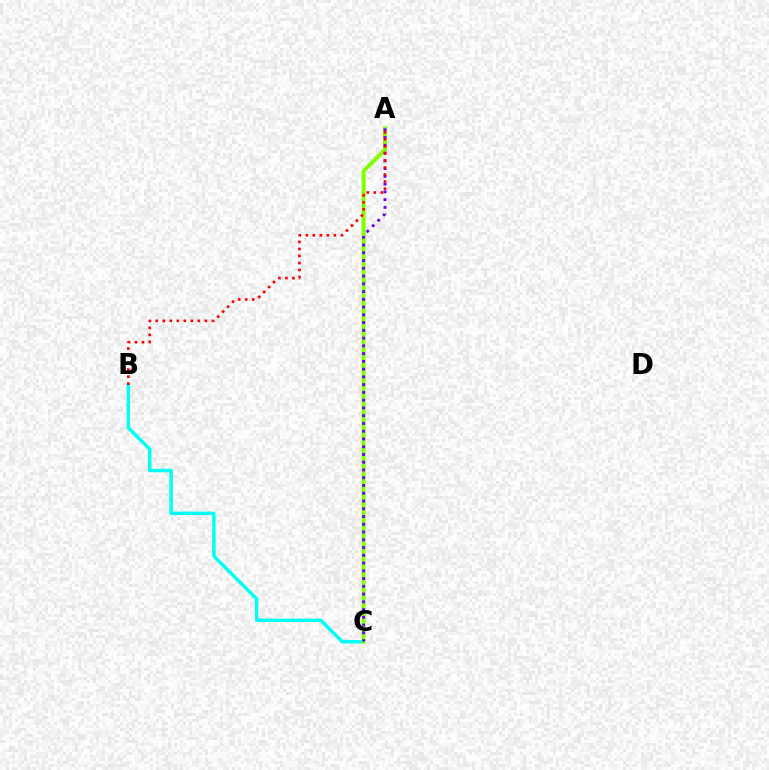{('B', 'C'): [{'color': '#00fff6', 'line_style': 'solid', 'thickness': 2.48}], ('A', 'C'): [{'color': '#84ff00', 'line_style': 'solid', 'thickness': 2.86}, {'color': '#7200ff', 'line_style': 'dotted', 'thickness': 2.11}], ('A', 'B'): [{'color': '#ff0000', 'line_style': 'dotted', 'thickness': 1.91}]}